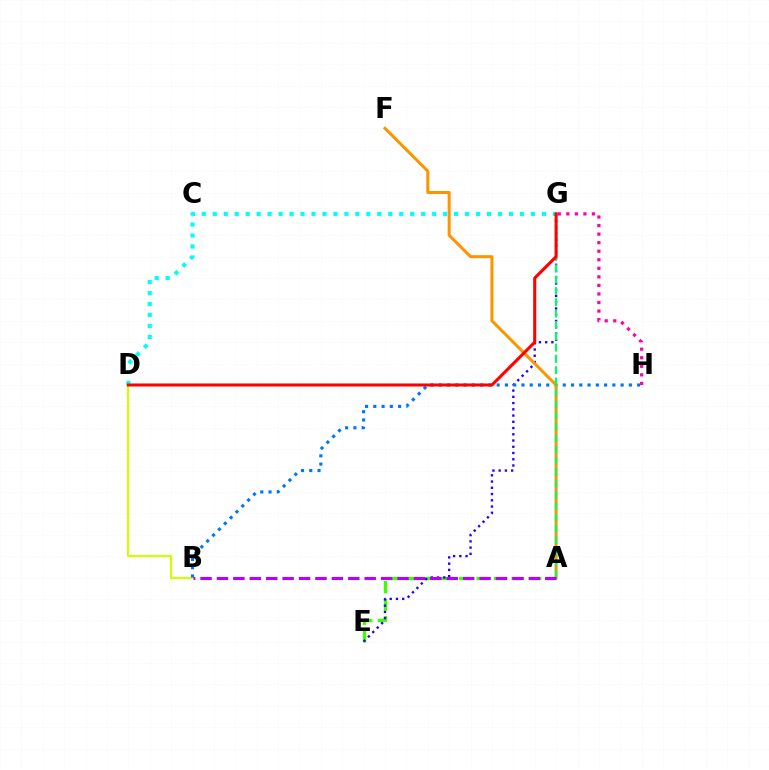{('A', 'E'): [{'color': '#3dff00', 'line_style': 'dashed', 'thickness': 2.39}], ('D', 'G'): [{'color': '#00fff6', 'line_style': 'dotted', 'thickness': 2.98}, {'color': '#ff0000', 'line_style': 'solid', 'thickness': 2.2}], ('B', 'D'): [{'color': '#d1ff00', 'line_style': 'solid', 'thickness': 1.57}], ('E', 'G'): [{'color': '#2500ff', 'line_style': 'dotted', 'thickness': 1.7}], ('B', 'H'): [{'color': '#0074ff', 'line_style': 'dotted', 'thickness': 2.25}], ('A', 'F'): [{'color': '#ff9400', 'line_style': 'solid', 'thickness': 2.18}], ('G', 'H'): [{'color': '#ff00ac', 'line_style': 'dotted', 'thickness': 2.32}], ('A', 'G'): [{'color': '#00ff5c', 'line_style': 'dashed', 'thickness': 1.54}], ('A', 'B'): [{'color': '#b900ff', 'line_style': 'dashed', 'thickness': 2.23}]}